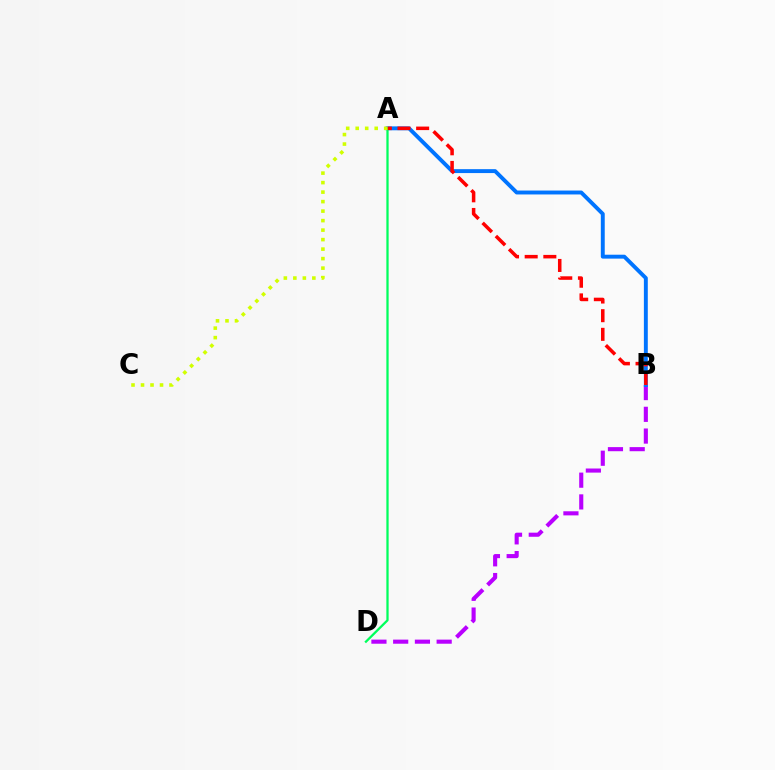{('B', 'D'): [{'color': '#b900ff', 'line_style': 'dashed', 'thickness': 2.95}], ('A', 'B'): [{'color': '#0074ff', 'line_style': 'solid', 'thickness': 2.82}, {'color': '#ff0000', 'line_style': 'dashed', 'thickness': 2.53}], ('A', 'D'): [{'color': '#00ff5c', 'line_style': 'solid', 'thickness': 1.64}], ('A', 'C'): [{'color': '#d1ff00', 'line_style': 'dotted', 'thickness': 2.58}]}